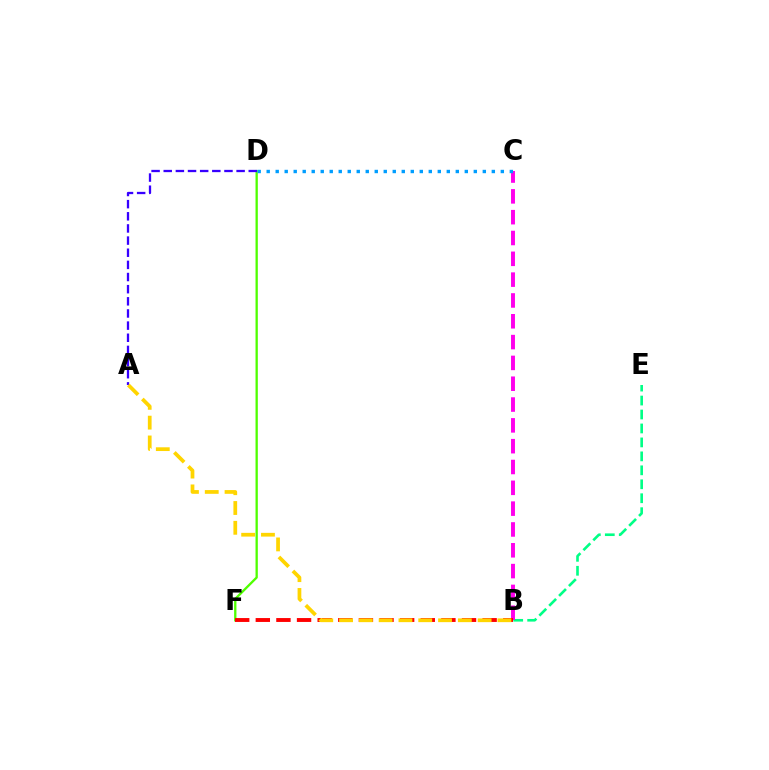{('D', 'F'): [{'color': '#4fff00', 'line_style': 'solid', 'thickness': 1.66}], ('A', 'D'): [{'color': '#3700ff', 'line_style': 'dashed', 'thickness': 1.65}], ('B', 'E'): [{'color': '#00ff86', 'line_style': 'dashed', 'thickness': 1.9}], ('B', 'C'): [{'color': '#ff00ed', 'line_style': 'dashed', 'thickness': 2.83}], ('C', 'D'): [{'color': '#009eff', 'line_style': 'dotted', 'thickness': 2.45}], ('B', 'F'): [{'color': '#ff0000', 'line_style': 'dashed', 'thickness': 2.8}], ('A', 'B'): [{'color': '#ffd500', 'line_style': 'dashed', 'thickness': 2.69}]}